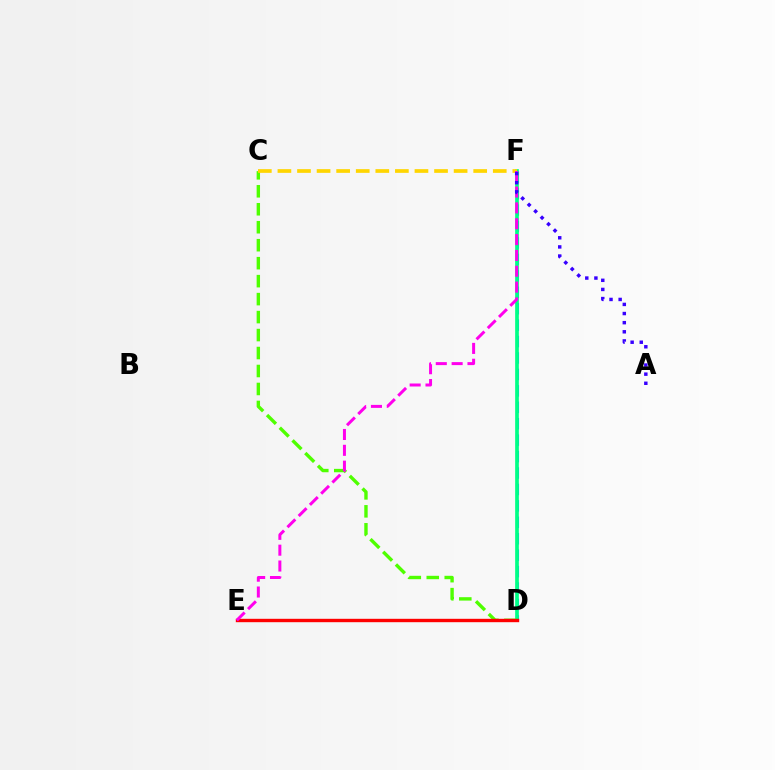{('D', 'F'): [{'color': '#009eff', 'line_style': 'dashed', 'thickness': 2.23}, {'color': '#00ff86', 'line_style': 'solid', 'thickness': 2.66}], ('C', 'D'): [{'color': '#4fff00', 'line_style': 'dashed', 'thickness': 2.44}], ('D', 'E'): [{'color': '#ff0000', 'line_style': 'solid', 'thickness': 2.44}], ('C', 'F'): [{'color': '#ffd500', 'line_style': 'dashed', 'thickness': 2.66}], ('E', 'F'): [{'color': '#ff00ed', 'line_style': 'dashed', 'thickness': 2.15}], ('A', 'F'): [{'color': '#3700ff', 'line_style': 'dotted', 'thickness': 2.48}]}